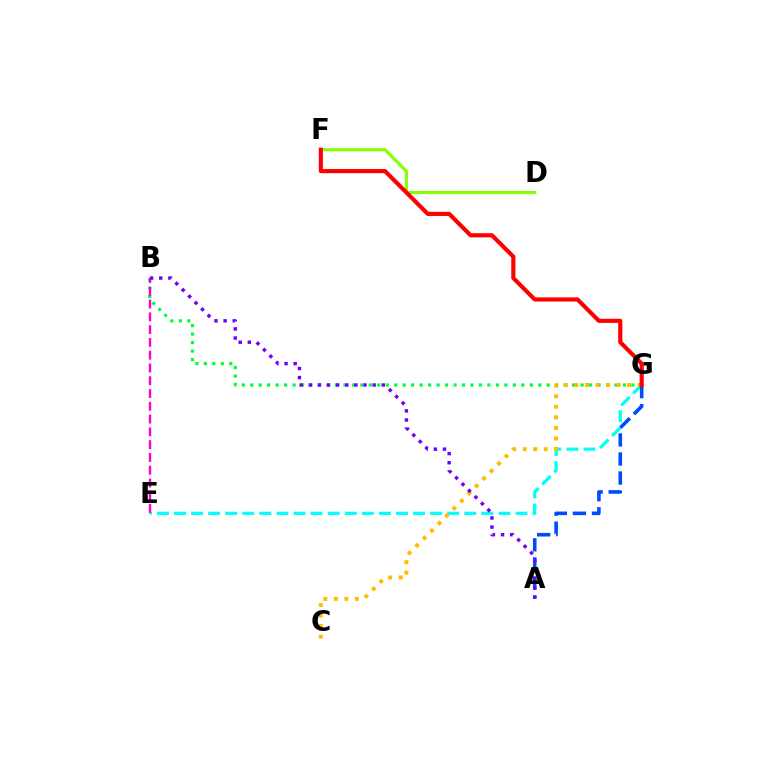{('D', 'F'): [{'color': '#84ff00', 'line_style': 'solid', 'thickness': 2.24}], ('B', 'G'): [{'color': '#00ff39', 'line_style': 'dotted', 'thickness': 2.3}], ('E', 'G'): [{'color': '#00fff6', 'line_style': 'dashed', 'thickness': 2.32}], ('B', 'E'): [{'color': '#ff00cf', 'line_style': 'dashed', 'thickness': 1.74}], ('A', 'G'): [{'color': '#004bff', 'line_style': 'dashed', 'thickness': 2.59}], ('C', 'G'): [{'color': '#ffbd00', 'line_style': 'dotted', 'thickness': 2.86}], ('A', 'B'): [{'color': '#7200ff', 'line_style': 'dotted', 'thickness': 2.48}], ('F', 'G'): [{'color': '#ff0000', 'line_style': 'solid', 'thickness': 2.99}]}